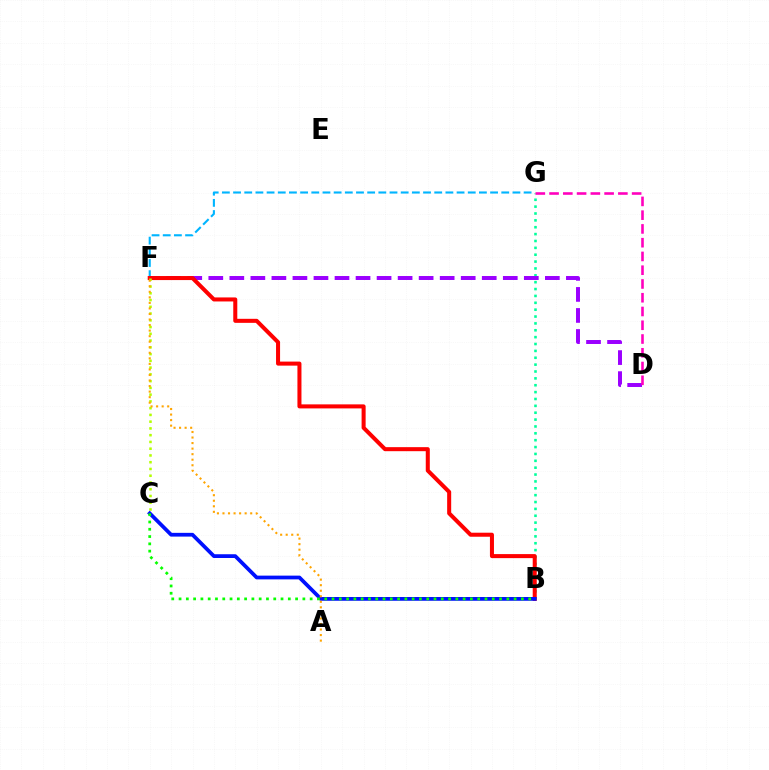{('F', 'G'): [{'color': '#00b5ff', 'line_style': 'dashed', 'thickness': 1.52}], ('B', 'G'): [{'color': '#00ff9d', 'line_style': 'dotted', 'thickness': 1.87}], ('D', 'F'): [{'color': '#9b00ff', 'line_style': 'dashed', 'thickness': 2.86}], ('B', 'F'): [{'color': '#ff0000', 'line_style': 'solid', 'thickness': 2.9}], ('C', 'F'): [{'color': '#b3ff00', 'line_style': 'dotted', 'thickness': 1.84}], ('B', 'C'): [{'color': '#0010ff', 'line_style': 'solid', 'thickness': 2.7}, {'color': '#08ff00', 'line_style': 'dotted', 'thickness': 1.98}], ('D', 'G'): [{'color': '#ff00bd', 'line_style': 'dashed', 'thickness': 1.87}], ('A', 'F'): [{'color': '#ffa500', 'line_style': 'dotted', 'thickness': 1.51}]}